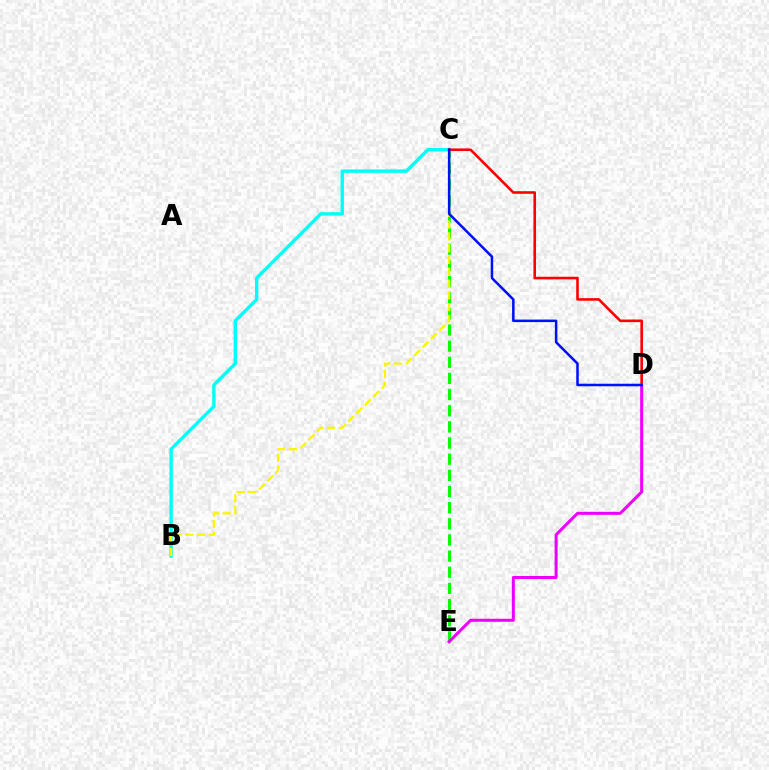{('B', 'C'): [{'color': '#00fff6', 'line_style': 'solid', 'thickness': 2.43}, {'color': '#fcf500', 'line_style': 'dashed', 'thickness': 1.6}], ('C', 'E'): [{'color': '#08ff00', 'line_style': 'dashed', 'thickness': 2.19}], ('C', 'D'): [{'color': '#ff0000', 'line_style': 'solid', 'thickness': 1.88}, {'color': '#0010ff', 'line_style': 'solid', 'thickness': 1.81}], ('D', 'E'): [{'color': '#ee00ff', 'line_style': 'solid', 'thickness': 2.18}]}